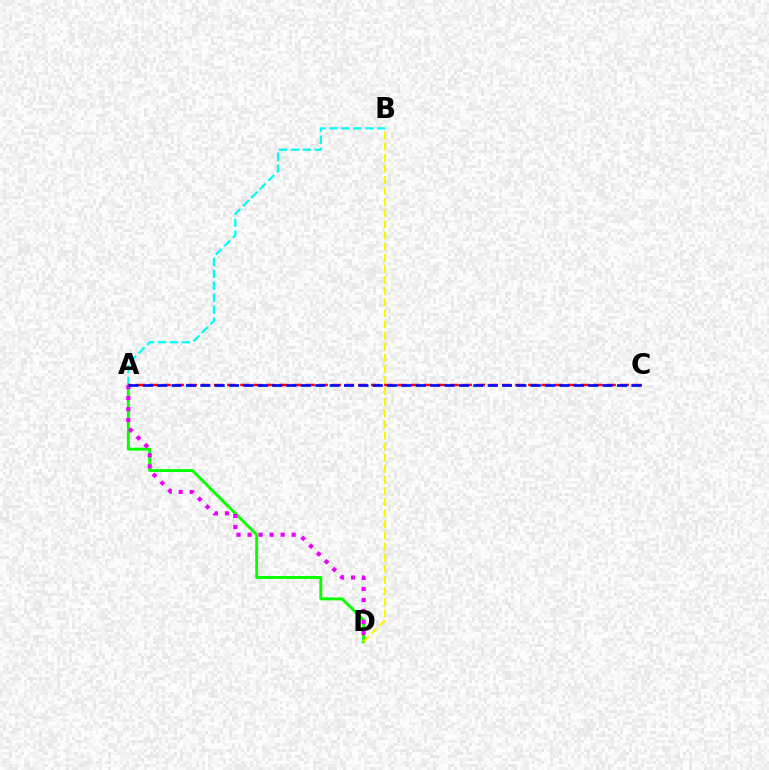{('A', 'D'): [{'color': '#08ff00', 'line_style': 'solid', 'thickness': 2.08}, {'color': '#ee00ff', 'line_style': 'dotted', 'thickness': 2.99}], ('B', 'D'): [{'color': '#fcf500', 'line_style': 'dashed', 'thickness': 1.51}], ('A', 'B'): [{'color': '#00fff6', 'line_style': 'dashed', 'thickness': 1.63}], ('A', 'C'): [{'color': '#ff0000', 'line_style': 'dashed', 'thickness': 1.78}, {'color': '#0010ff', 'line_style': 'dashed', 'thickness': 1.95}]}